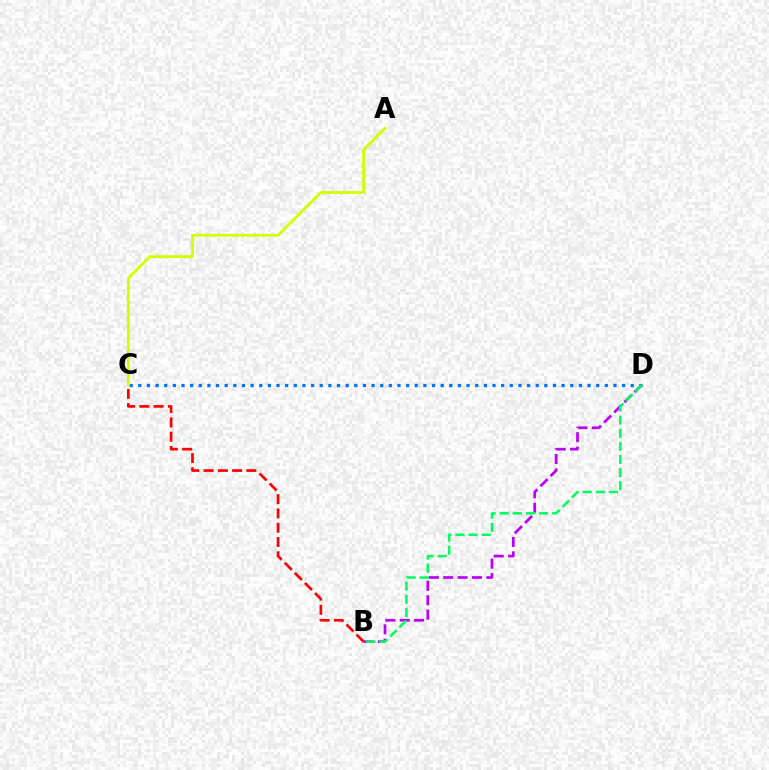{('B', 'D'): [{'color': '#b900ff', 'line_style': 'dashed', 'thickness': 1.95}, {'color': '#00ff5c', 'line_style': 'dashed', 'thickness': 1.78}], ('C', 'D'): [{'color': '#0074ff', 'line_style': 'dotted', 'thickness': 2.35}], ('B', 'C'): [{'color': '#ff0000', 'line_style': 'dashed', 'thickness': 1.94}], ('A', 'C'): [{'color': '#d1ff00', 'line_style': 'solid', 'thickness': 2.03}]}